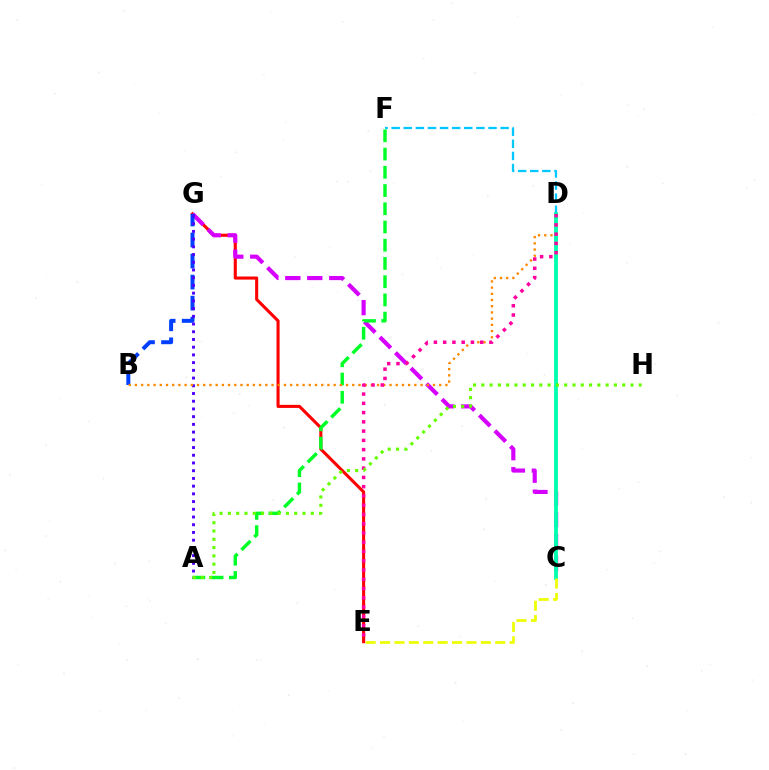{('D', 'F'): [{'color': '#00c7ff', 'line_style': 'dashed', 'thickness': 1.64}], ('E', 'G'): [{'color': '#ff0000', 'line_style': 'solid', 'thickness': 2.22}], ('C', 'G'): [{'color': '#d600ff', 'line_style': 'dashed', 'thickness': 2.98}], ('A', 'F'): [{'color': '#00ff27', 'line_style': 'dashed', 'thickness': 2.48}], ('B', 'G'): [{'color': '#003fff', 'line_style': 'dashed', 'thickness': 2.86}], ('A', 'G'): [{'color': '#4f00ff', 'line_style': 'dotted', 'thickness': 2.1}], ('B', 'D'): [{'color': '#ff8800', 'line_style': 'dotted', 'thickness': 1.69}], ('C', 'D'): [{'color': '#00ffaf', 'line_style': 'solid', 'thickness': 2.77}], ('C', 'E'): [{'color': '#eeff00', 'line_style': 'dashed', 'thickness': 1.96}], ('D', 'E'): [{'color': '#ff00a0', 'line_style': 'dotted', 'thickness': 2.52}], ('A', 'H'): [{'color': '#66ff00', 'line_style': 'dotted', 'thickness': 2.25}]}